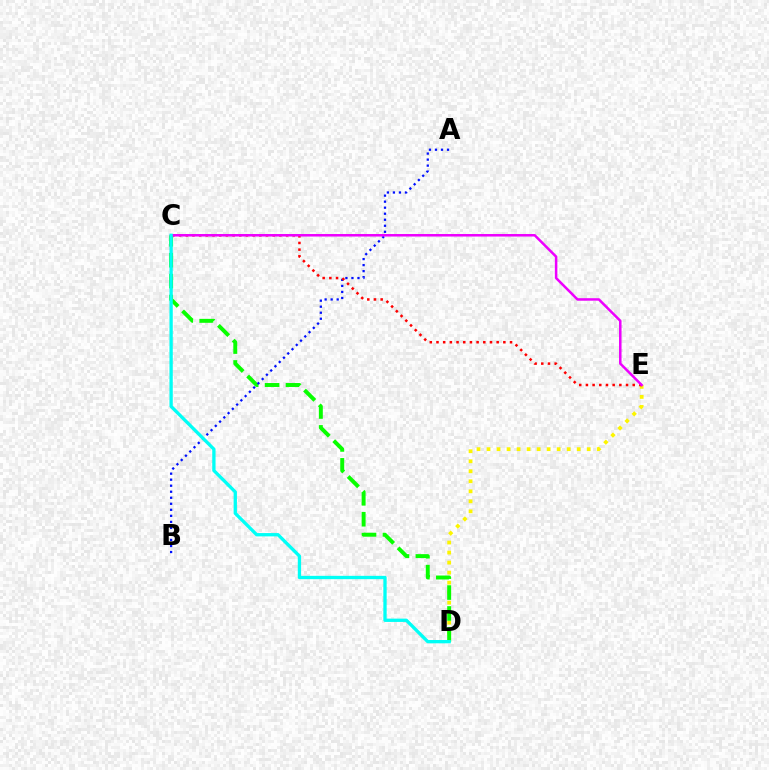{('D', 'E'): [{'color': '#fcf500', 'line_style': 'dotted', 'thickness': 2.72}], ('C', 'D'): [{'color': '#08ff00', 'line_style': 'dashed', 'thickness': 2.84}, {'color': '#00fff6', 'line_style': 'solid', 'thickness': 2.38}], ('A', 'B'): [{'color': '#0010ff', 'line_style': 'dotted', 'thickness': 1.64}], ('C', 'E'): [{'color': '#ff0000', 'line_style': 'dotted', 'thickness': 1.82}, {'color': '#ee00ff', 'line_style': 'solid', 'thickness': 1.81}]}